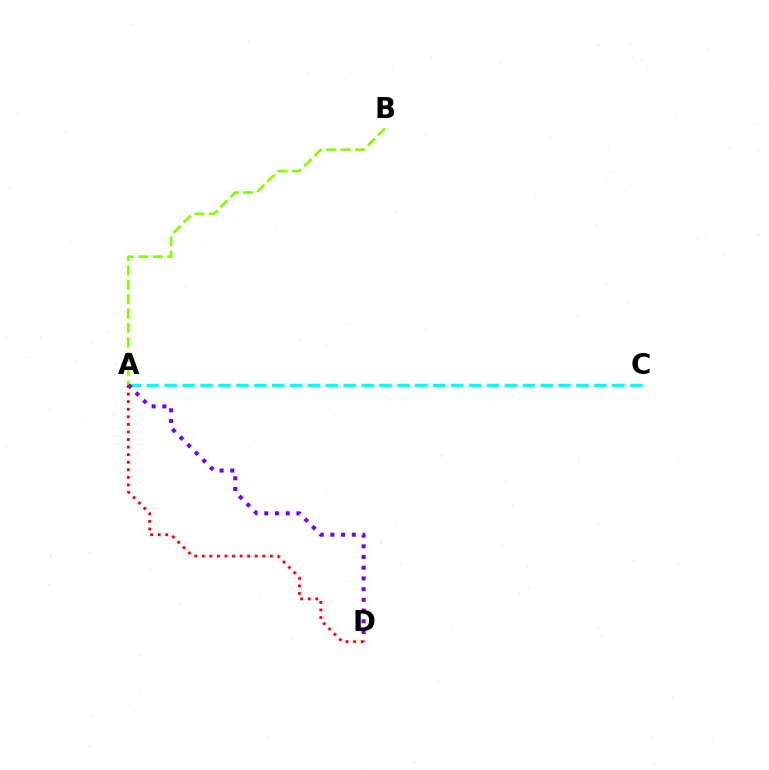{('A', 'C'): [{'color': '#00fff6', 'line_style': 'dashed', 'thickness': 2.43}], ('A', 'B'): [{'color': '#84ff00', 'line_style': 'dashed', 'thickness': 1.96}], ('A', 'D'): [{'color': '#7200ff', 'line_style': 'dotted', 'thickness': 2.91}, {'color': '#ff0000', 'line_style': 'dotted', 'thickness': 2.06}]}